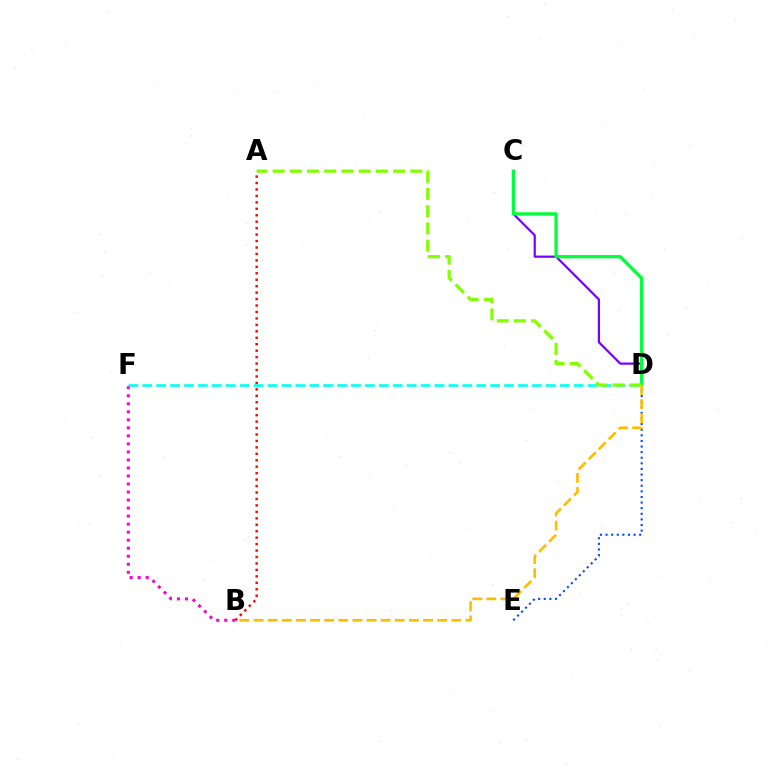{('D', 'E'): [{'color': '#004bff', 'line_style': 'dotted', 'thickness': 1.52}], ('C', 'D'): [{'color': '#7200ff', 'line_style': 'solid', 'thickness': 1.57}, {'color': '#00ff39', 'line_style': 'solid', 'thickness': 2.35}], ('A', 'B'): [{'color': '#ff0000', 'line_style': 'dotted', 'thickness': 1.75}], ('D', 'F'): [{'color': '#00fff6', 'line_style': 'dashed', 'thickness': 1.89}], ('A', 'D'): [{'color': '#84ff00', 'line_style': 'dashed', 'thickness': 2.34}], ('B', 'D'): [{'color': '#ffbd00', 'line_style': 'dashed', 'thickness': 1.92}], ('B', 'F'): [{'color': '#ff00cf', 'line_style': 'dotted', 'thickness': 2.18}]}